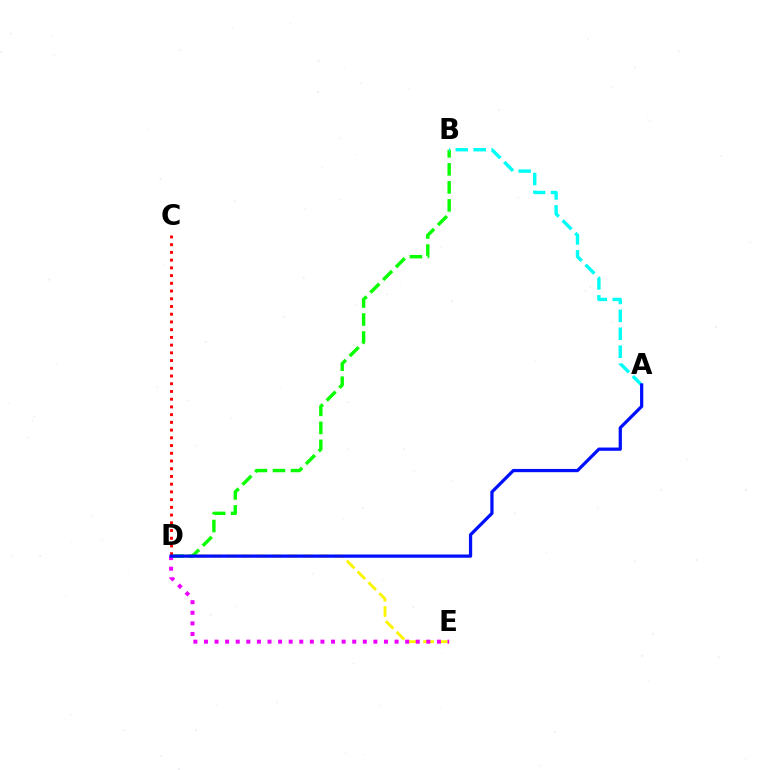{('D', 'E'): [{'color': '#fcf500', 'line_style': 'dashed', 'thickness': 2.08}, {'color': '#ee00ff', 'line_style': 'dotted', 'thickness': 2.88}], ('B', 'D'): [{'color': '#08ff00', 'line_style': 'dashed', 'thickness': 2.45}], ('C', 'D'): [{'color': '#ff0000', 'line_style': 'dotted', 'thickness': 2.1}], ('A', 'B'): [{'color': '#00fff6', 'line_style': 'dashed', 'thickness': 2.44}], ('A', 'D'): [{'color': '#0010ff', 'line_style': 'solid', 'thickness': 2.34}]}